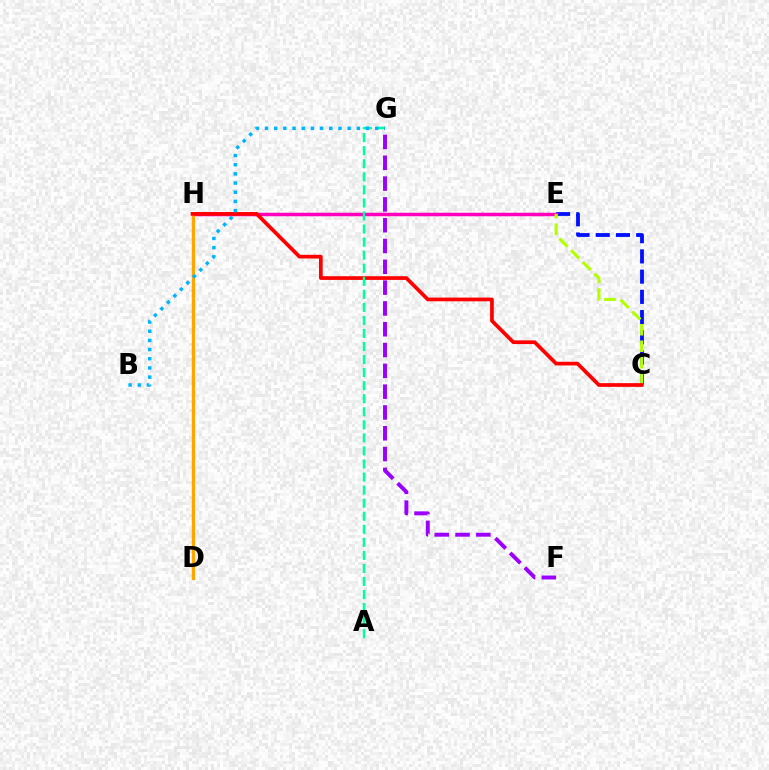{('C', 'E'): [{'color': '#0010ff', 'line_style': 'dashed', 'thickness': 2.75}, {'color': '#b3ff00', 'line_style': 'dashed', 'thickness': 2.24}], ('E', 'H'): [{'color': '#ff00bd', 'line_style': 'solid', 'thickness': 2.52}], ('D', 'H'): [{'color': '#08ff00', 'line_style': 'solid', 'thickness': 1.63}, {'color': '#ffa500', 'line_style': 'solid', 'thickness': 2.24}], ('C', 'H'): [{'color': '#ff0000', 'line_style': 'solid', 'thickness': 2.67}], ('F', 'G'): [{'color': '#9b00ff', 'line_style': 'dashed', 'thickness': 2.83}], ('A', 'G'): [{'color': '#00ff9d', 'line_style': 'dashed', 'thickness': 1.77}], ('B', 'G'): [{'color': '#00b5ff', 'line_style': 'dotted', 'thickness': 2.49}]}